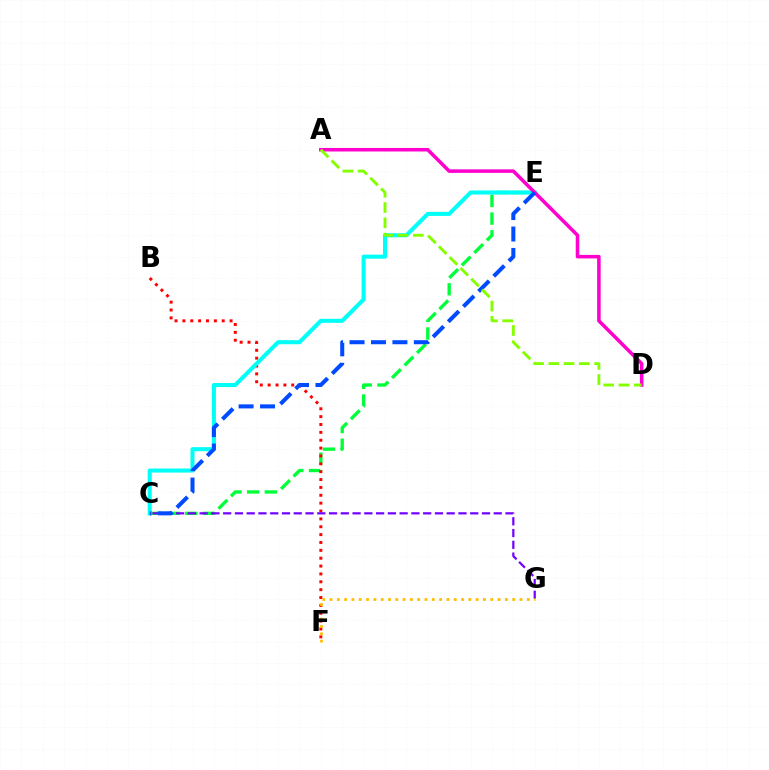{('C', 'E'): [{'color': '#00ff39', 'line_style': 'dashed', 'thickness': 2.4}, {'color': '#00fff6', 'line_style': 'solid', 'thickness': 2.92}, {'color': '#004bff', 'line_style': 'dashed', 'thickness': 2.91}], ('B', 'F'): [{'color': '#ff0000', 'line_style': 'dotted', 'thickness': 2.14}], ('A', 'D'): [{'color': '#ff00cf', 'line_style': 'solid', 'thickness': 2.55}, {'color': '#84ff00', 'line_style': 'dashed', 'thickness': 2.07}], ('C', 'G'): [{'color': '#7200ff', 'line_style': 'dashed', 'thickness': 1.6}], ('F', 'G'): [{'color': '#ffbd00', 'line_style': 'dotted', 'thickness': 1.98}]}